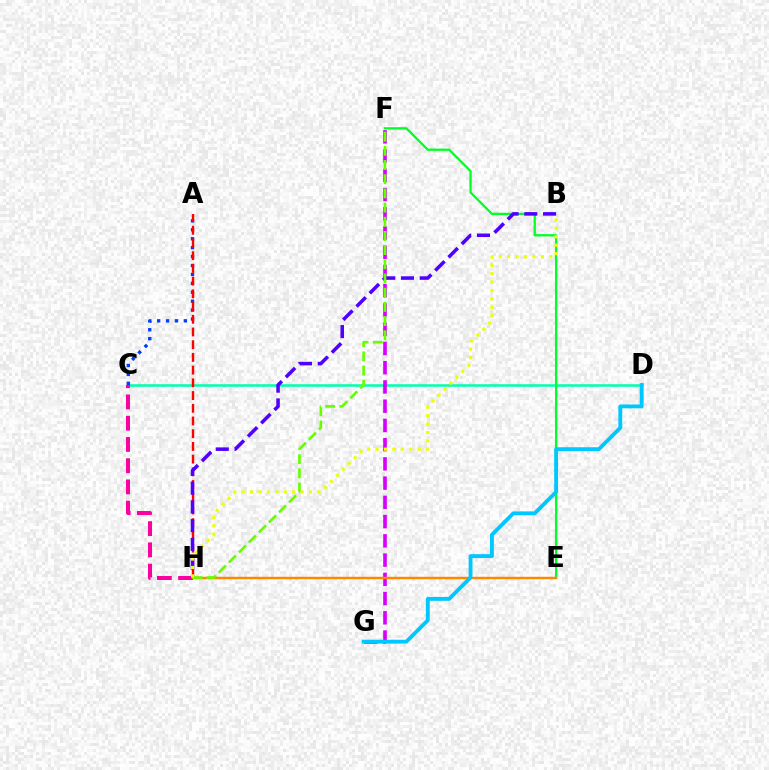{('C', 'D'): [{'color': '#00ffaf', 'line_style': 'solid', 'thickness': 1.83}], ('C', 'H'): [{'color': '#ff00a0', 'line_style': 'dashed', 'thickness': 2.89}], ('E', 'F'): [{'color': '#00ff27', 'line_style': 'solid', 'thickness': 1.64}], ('A', 'C'): [{'color': '#003fff', 'line_style': 'dotted', 'thickness': 2.42}], ('A', 'H'): [{'color': '#ff0000', 'line_style': 'dashed', 'thickness': 1.73}], ('F', 'G'): [{'color': '#d600ff', 'line_style': 'dashed', 'thickness': 2.61}], ('B', 'H'): [{'color': '#4f00ff', 'line_style': 'dashed', 'thickness': 2.55}, {'color': '#eeff00', 'line_style': 'dotted', 'thickness': 2.29}], ('E', 'H'): [{'color': '#ff8800', 'line_style': 'solid', 'thickness': 1.76}], ('D', 'G'): [{'color': '#00c7ff', 'line_style': 'solid', 'thickness': 2.78}], ('F', 'H'): [{'color': '#66ff00', 'line_style': 'dashed', 'thickness': 1.93}]}